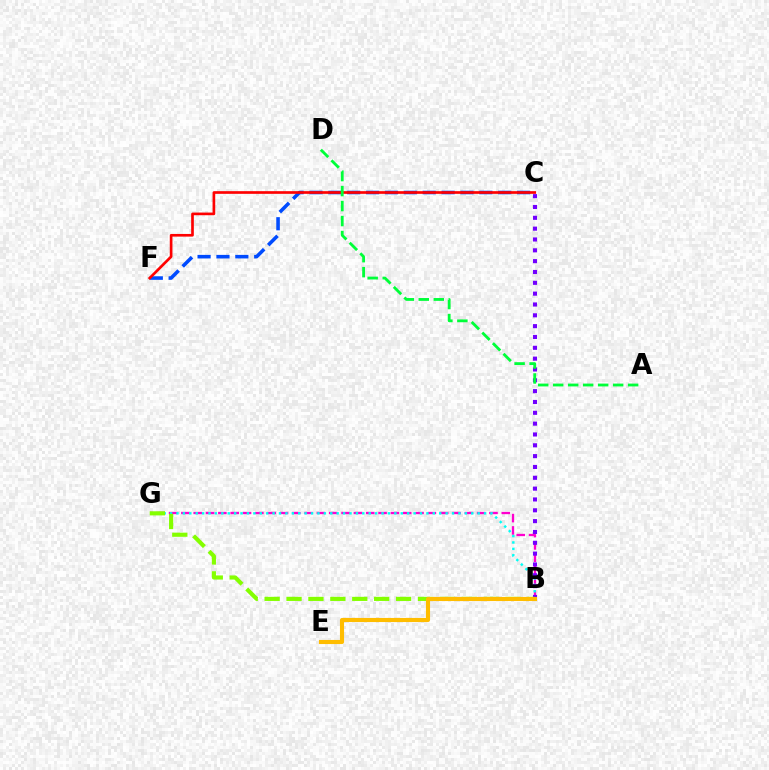{('B', 'G'): [{'color': '#ff00cf', 'line_style': 'dashed', 'thickness': 1.67}, {'color': '#00fff6', 'line_style': 'dotted', 'thickness': 1.74}, {'color': '#84ff00', 'line_style': 'dashed', 'thickness': 2.98}], ('C', 'F'): [{'color': '#004bff', 'line_style': 'dashed', 'thickness': 2.56}, {'color': '#ff0000', 'line_style': 'solid', 'thickness': 1.92}], ('B', 'C'): [{'color': '#7200ff', 'line_style': 'dotted', 'thickness': 2.94}], ('B', 'E'): [{'color': '#ffbd00', 'line_style': 'solid', 'thickness': 2.95}], ('A', 'D'): [{'color': '#00ff39', 'line_style': 'dashed', 'thickness': 2.04}]}